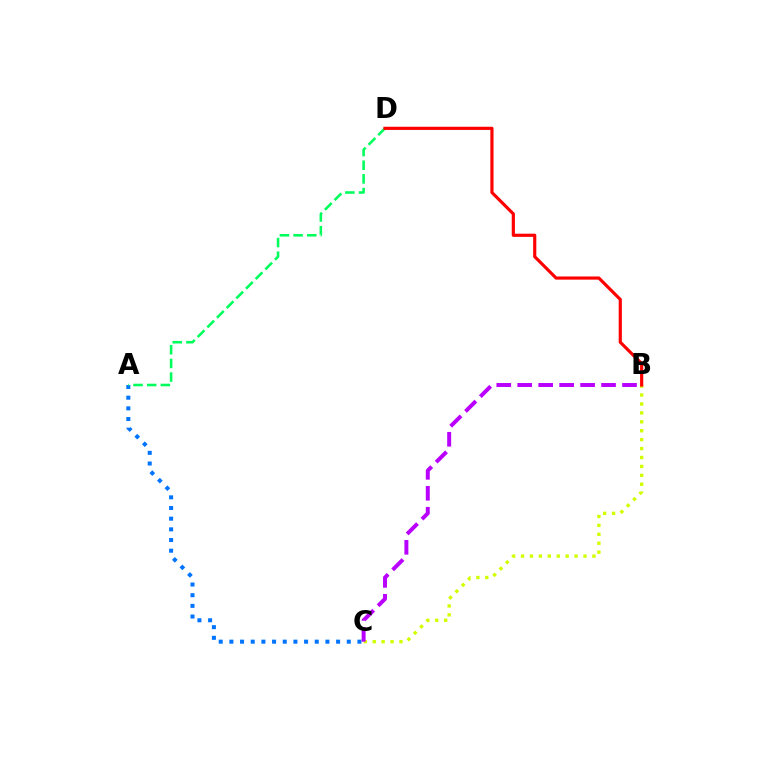{('B', 'C'): [{'color': '#d1ff00', 'line_style': 'dotted', 'thickness': 2.42}, {'color': '#b900ff', 'line_style': 'dashed', 'thickness': 2.85}], ('A', 'C'): [{'color': '#0074ff', 'line_style': 'dotted', 'thickness': 2.9}], ('A', 'D'): [{'color': '#00ff5c', 'line_style': 'dashed', 'thickness': 1.86}], ('B', 'D'): [{'color': '#ff0000', 'line_style': 'solid', 'thickness': 2.28}]}